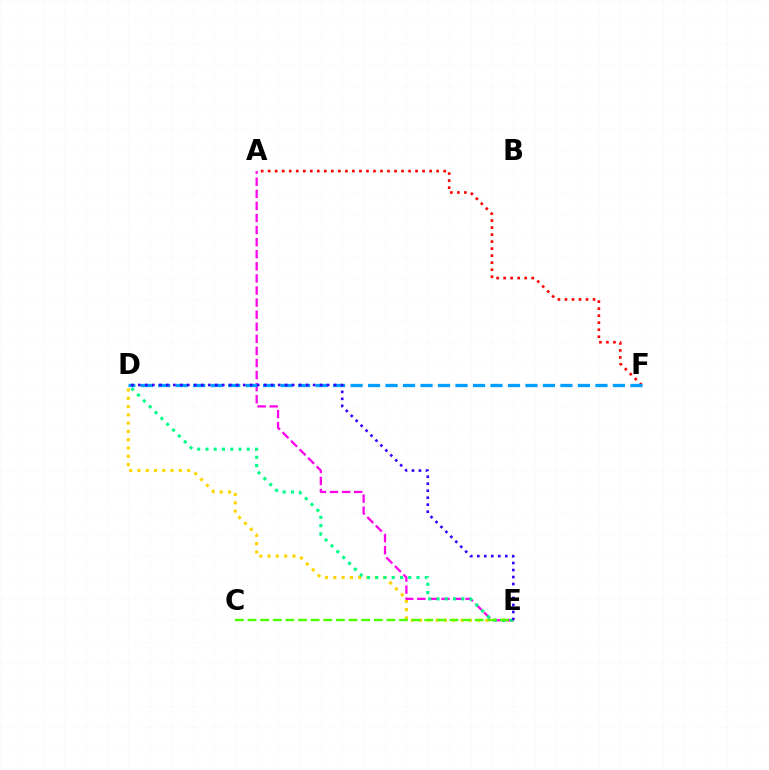{('D', 'E'): [{'color': '#ffd500', 'line_style': 'dotted', 'thickness': 2.25}, {'color': '#00ff86', 'line_style': 'dotted', 'thickness': 2.25}, {'color': '#3700ff', 'line_style': 'dotted', 'thickness': 1.9}], ('A', 'E'): [{'color': '#ff00ed', 'line_style': 'dashed', 'thickness': 1.64}], ('A', 'F'): [{'color': '#ff0000', 'line_style': 'dotted', 'thickness': 1.91}], ('C', 'E'): [{'color': '#4fff00', 'line_style': 'dashed', 'thickness': 1.71}], ('D', 'F'): [{'color': '#009eff', 'line_style': 'dashed', 'thickness': 2.38}]}